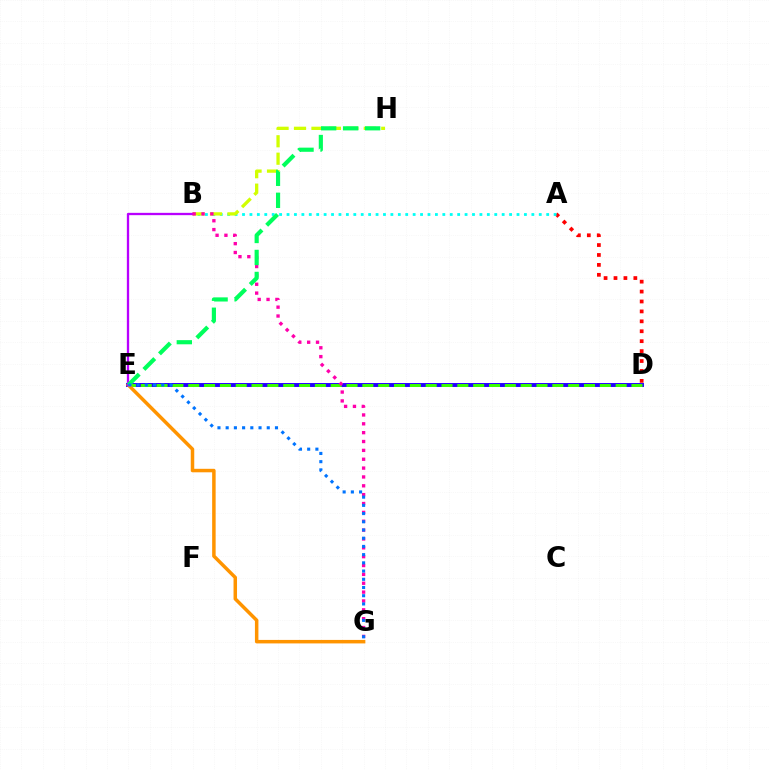{('D', 'E'): [{'color': '#2500ff', 'line_style': 'solid', 'thickness': 2.83}, {'color': '#3dff00', 'line_style': 'dashed', 'thickness': 2.15}], ('A', 'D'): [{'color': '#ff0000', 'line_style': 'dotted', 'thickness': 2.7}], ('A', 'B'): [{'color': '#00fff6', 'line_style': 'dotted', 'thickness': 2.02}], ('E', 'G'): [{'color': '#ff9400', 'line_style': 'solid', 'thickness': 2.51}, {'color': '#0074ff', 'line_style': 'dotted', 'thickness': 2.23}], ('B', 'H'): [{'color': '#d1ff00', 'line_style': 'dashed', 'thickness': 2.37}], ('B', 'E'): [{'color': '#b900ff', 'line_style': 'solid', 'thickness': 1.66}], ('B', 'G'): [{'color': '#ff00ac', 'line_style': 'dotted', 'thickness': 2.41}], ('E', 'H'): [{'color': '#00ff5c', 'line_style': 'dashed', 'thickness': 2.99}]}